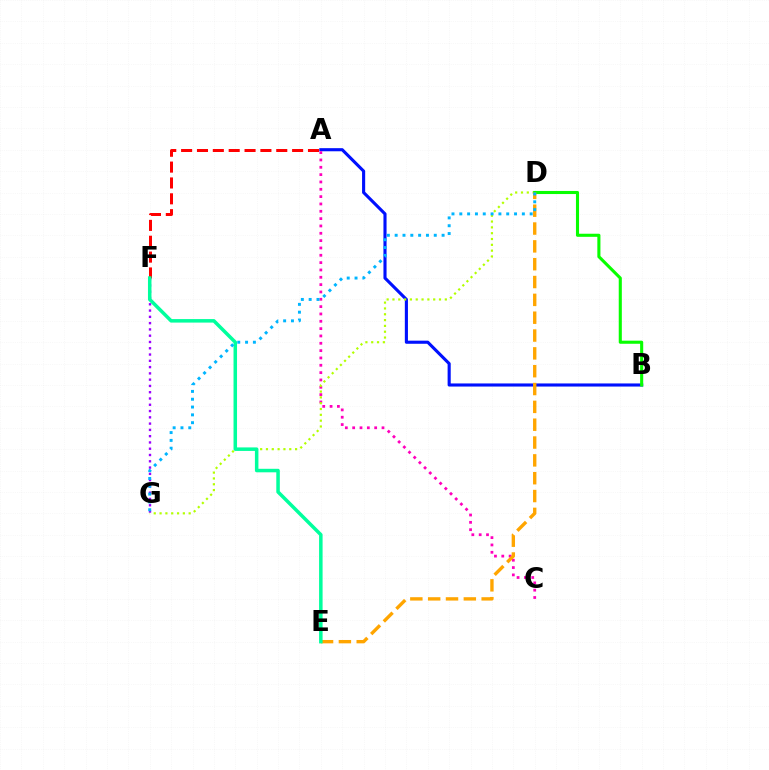{('A', 'B'): [{'color': '#0010ff', 'line_style': 'solid', 'thickness': 2.24}], ('A', 'C'): [{'color': '#ff00bd', 'line_style': 'dotted', 'thickness': 1.99}], ('D', 'G'): [{'color': '#b3ff00', 'line_style': 'dotted', 'thickness': 1.58}, {'color': '#00b5ff', 'line_style': 'dotted', 'thickness': 2.12}], ('B', 'D'): [{'color': '#08ff00', 'line_style': 'solid', 'thickness': 2.22}], ('A', 'F'): [{'color': '#ff0000', 'line_style': 'dashed', 'thickness': 2.15}], ('F', 'G'): [{'color': '#9b00ff', 'line_style': 'dotted', 'thickness': 1.71}], ('D', 'E'): [{'color': '#ffa500', 'line_style': 'dashed', 'thickness': 2.42}], ('E', 'F'): [{'color': '#00ff9d', 'line_style': 'solid', 'thickness': 2.53}]}